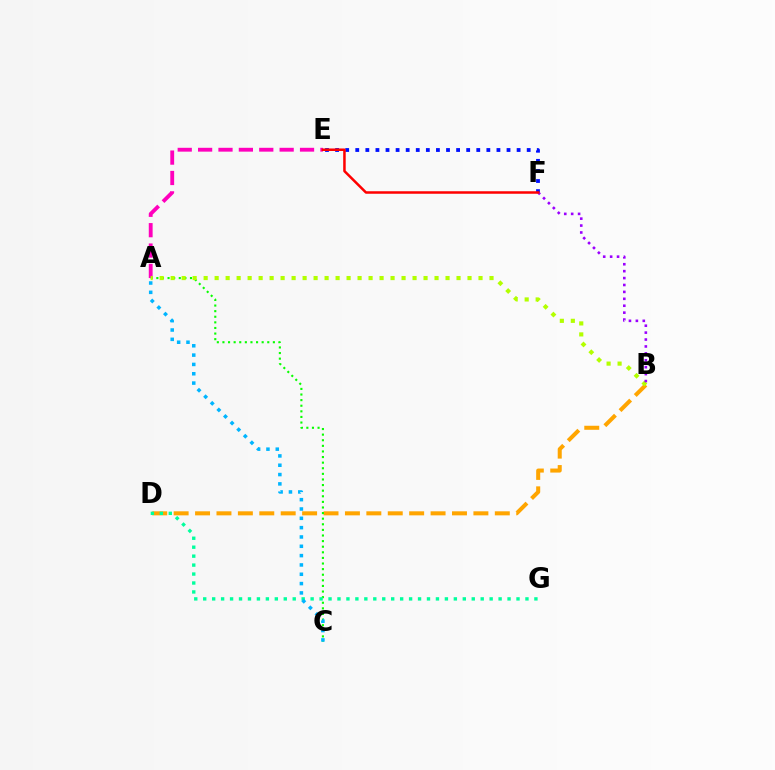{('B', 'D'): [{'color': '#ffa500', 'line_style': 'dashed', 'thickness': 2.91}], ('A', 'C'): [{'color': '#08ff00', 'line_style': 'dotted', 'thickness': 1.52}, {'color': '#00b5ff', 'line_style': 'dotted', 'thickness': 2.53}], ('D', 'G'): [{'color': '#00ff9d', 'line_style': 'dotted', 'thickness': 2.43}], ('A', 'E'): [{'color': '#ff00bd', 'line_style': 'dashed', 'thickness': 2.77}], ('E', 'F'): [{'color': '#0010ff', 'line_style': 'dotted', 'thickness': 2.74}, {'color': '#ff0000', 'line_style': 'solid', 'thickness': 1.81}], ('A', 'B'): [{'color': '#b3ff00', 'line_style': 'dotted', 'thickness': 2.99}], ('B', 'F'): [{'color': '#9b00ff', 'line_style': 'dotted', 'thickness': 1.88}]}